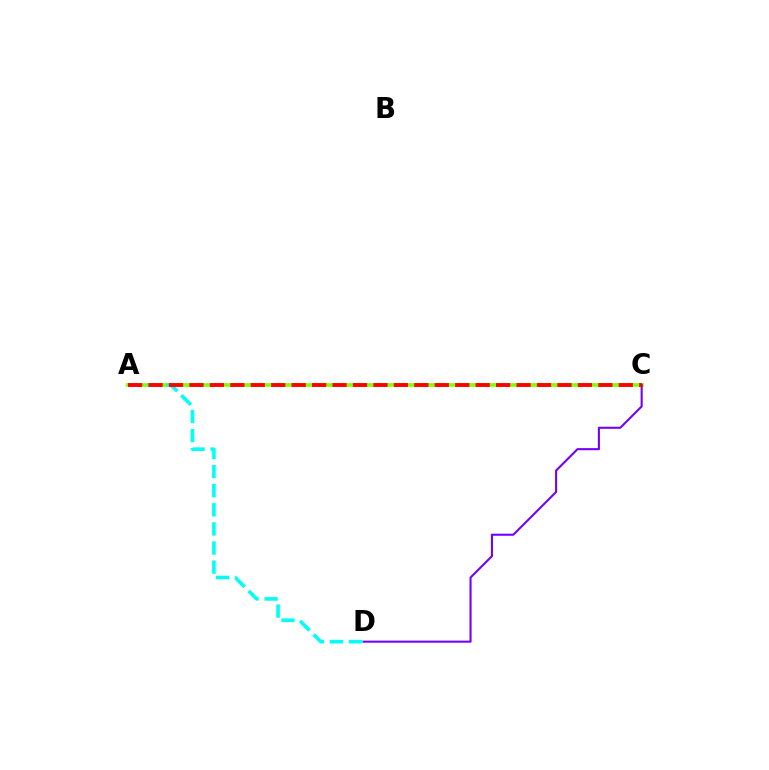{('A', 'C'): [{'color': '#84ff00', 'line_style': 'solid', 'thickness': 2.71}, {'color': '#ff0000', 'line_style': 'dashed', 'thickness': 2.78}], ('C', 'D'): [{'color': '#7200ff', 'line_style': 'solid', 'thickness': 1.5}], ('A', 'D'): [{'color': '#00fff6', 'line_style': 'dashed', 'thickness': 2.6}]}